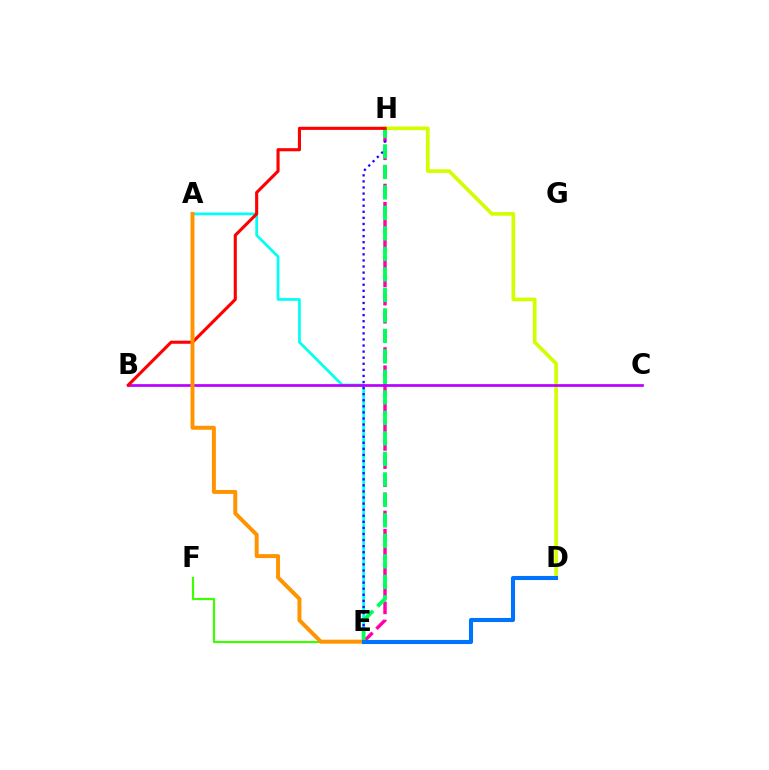{('E', 'F'): [{'color': '#3dff00', 'line_style': 'solid', 'thickness': 1.56}], ('A', 'E'): [{'color': '#00fff6', 'line_style': 'solid', 'thickness': 1.96}, {'color': '#ff9400', 'line_style': 'solid', 'thickness': 2.85}], ('E', 'H'): [{'color': '#ff00ac', 'line_style': 'dashed', 'thickness': 2.47}, {'color': '#2500ff', 'line_style': 'dotted', 'thickness': 1.65}, {'color': '#00ff5c', 'line_style': 'dashed', 'thickness': 2.78}], ('D', 'H'): [{'color': '#d1ff00', 'line_style': 'solid', 'thickness': 2.64}], ('B', 'C'): [{'color': '#b900ff', 'line_style': 'solid', 'thickness': 1.95}], ('B', 'H'): [{'color': '#ff0000', 'line_style': 'solid', 'thickness': 2.24}], ('D', 'E'): [{'color': '#0074ff', 'line_style': 'solid', 'thickness': 2.93}]}